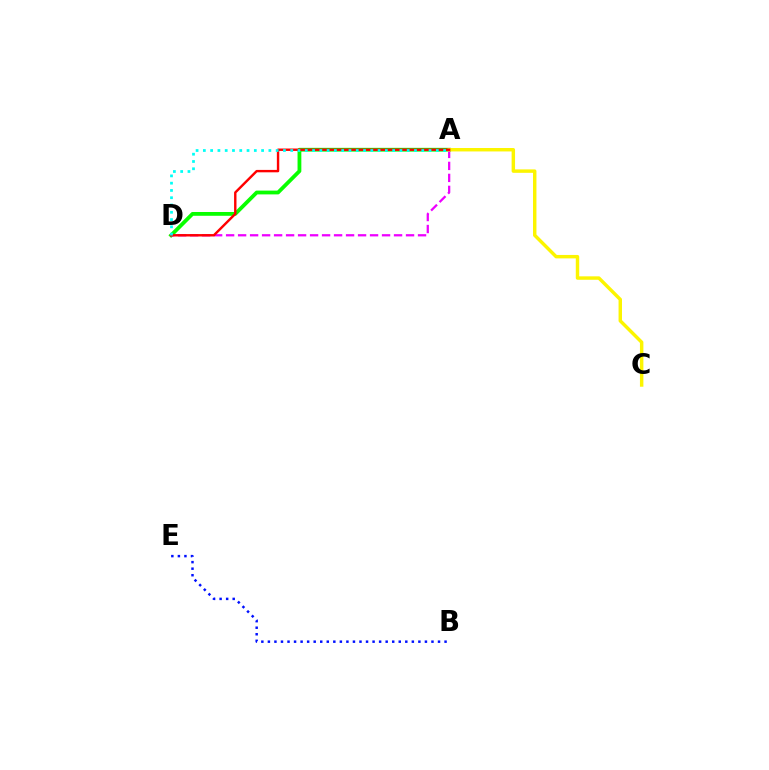{('B', 'E'): [{'color': '#0010ff', 'line_style': 'dotted', 'thickness': 1.78}], ('A', 'D'): [{'color': '#08ff00', 'line_style': 'solid', 'thickness': 2.73}, {'color': '#ee00ff', 'line_style': 'dashed', 'thickness': 1.63}, {'color': '#ff0000', 'line_style': 'solid', 'thickness': 1.73}, {'color': '#00fff6', 'line_style': 'dotted', 'thickness': 1.98}], ('A', 'C'): [{'color': '#fcf500', 'line_style': 'solid', 'thickness': 2.47}]}